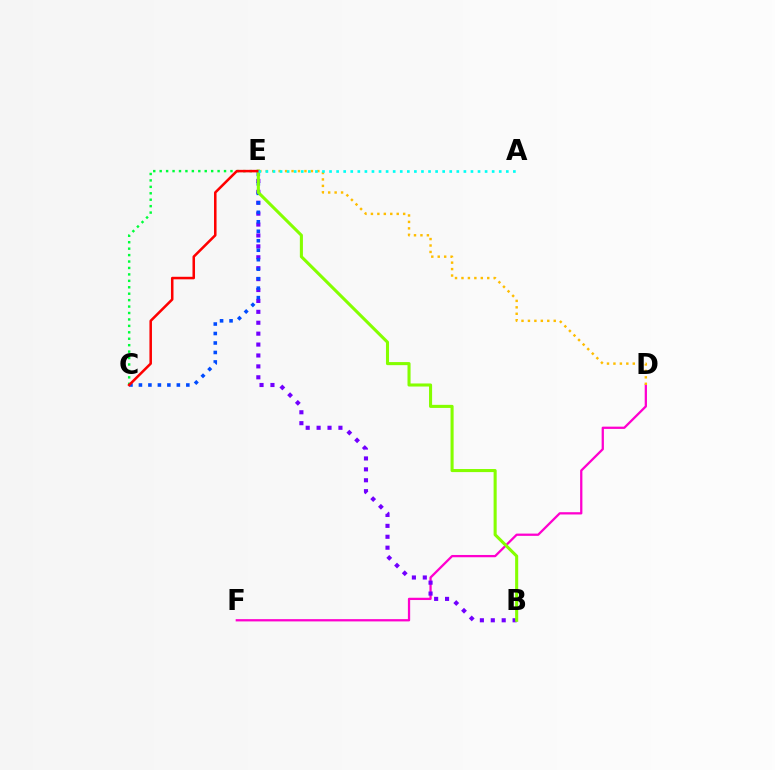{('D', 'F'): [{'color': '#ff00cf', 'line_style': 'solid', 'thickness': 1.64}], ('B', 'E'): [{'color': '#7200ff', 'line_style': 'dotted', 'thickness': 2.96}, {'color': '#84ff00', 'line_style': 'solid', 'thickness': 2.21}], ('C', 'E'): [{'color': '#00ff39', 'line_style': 'dotted', 'thickness': 1.75}, {'color': '#004bff', 'line_style': 'dotted', 'thickness': 2.58}, {'color': '#ff0000', 'line_style': 'solid', 'thickness': 1.82}], ('D', 'E'): [{'color': '#ffbd00', 'line_style': 'dotted', 'thickness': 1.75}], ('A', 'E'): [{'color': '#00fff6', 'line_style': 'dotted', 'thickness': 1.92}]}